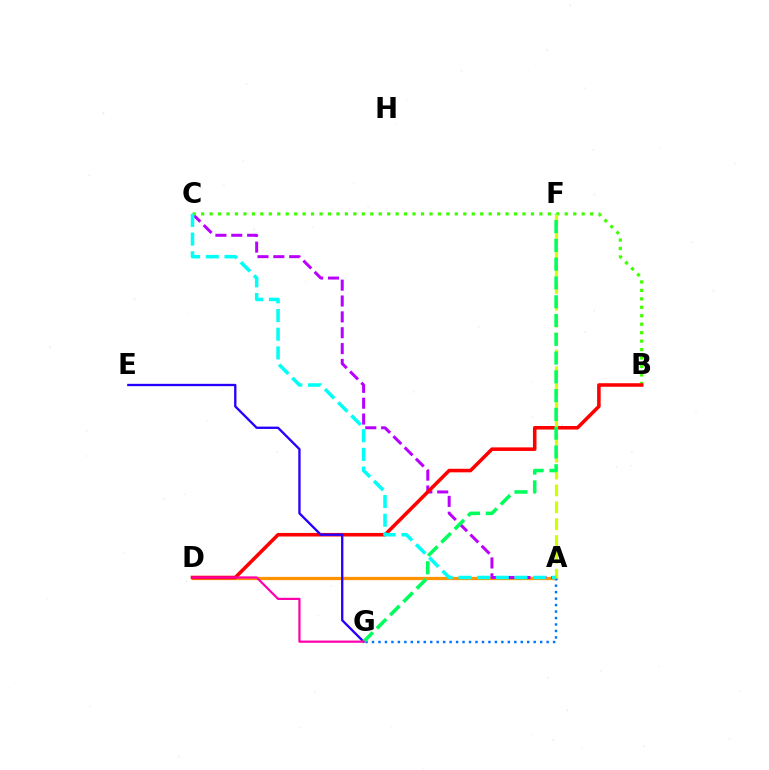{('A', 'D'): [{'color': '#ff9400', 'line_style': 'solid', 'thickness': 2.34}], ('A', 'C'): [{'color': '#b900ff', 'line_style': 'dashed', 'thickness': 2.16}, {'color': '#00fff6', 'line_style': 'dashed', 'thickness': 2.54}], ('A', 'G'): [{'color': '#0074ff', 'line_style': 'dotted', 'thickness': 1.76}], ('B', 'C'): [{'color': '#3dff00', 'line_style': 'dotted', 'thickness': 2.3}], ('B', 'D'): [{'color': '#ff0000', 'line_style': 'solid', 'thickness': 2.56}], ('A', 'F'): [{'color': '#d1ff00', 'line_style': 'dashed', 'thickness': 2.29}], ('E', 'G'): [{'color': '#2500ff', 'line_style': 'solid', 'thickness': 1.67}], ('F', 'G'): [{'color': '#00ff5c', 'line_style': 'dashed', 'thickness': 2.55}], ('D', 'G'): [{'color': '#ff00ac', 'line_style': 'solid', 'thickness': 1.6}]}